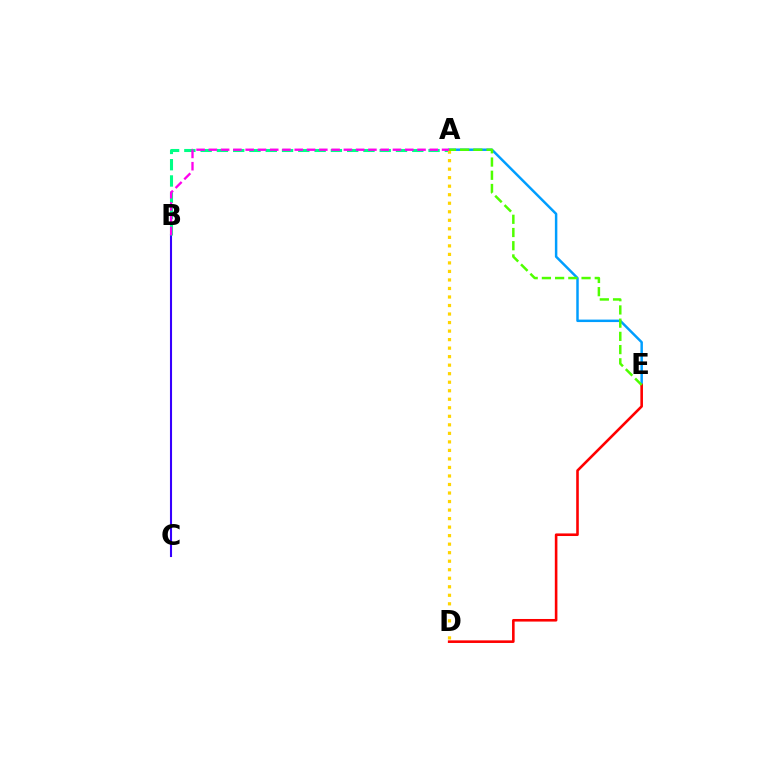{('A', 'E'): [{'color': '#009eff', 'line_style': 'solid', 'thickness': 1.78}, {'color': '#4fff00', 'line_style': 'dashed', 'thickness': 1.8}], ('B', 'C'): [{'color': '#3700ff', 'line_style': 'solid', 'thickness': 1.51}], ('D', 'E'): [{'color': '#ff0000', 'line_style': 'solid', 'thickness': 1.87}], ('A', 'B'): [{'color': '#00ff86', 'line_style': 'dashed', 'thickness': 2.21}, {'color': '#ff00ed', 'line_style': 'dashed', 'thickness': 1.67}], ('A', 'D'): [{'color': '#ffd500', 'line_style': 'dotted', 'thickness': 2.32}]}